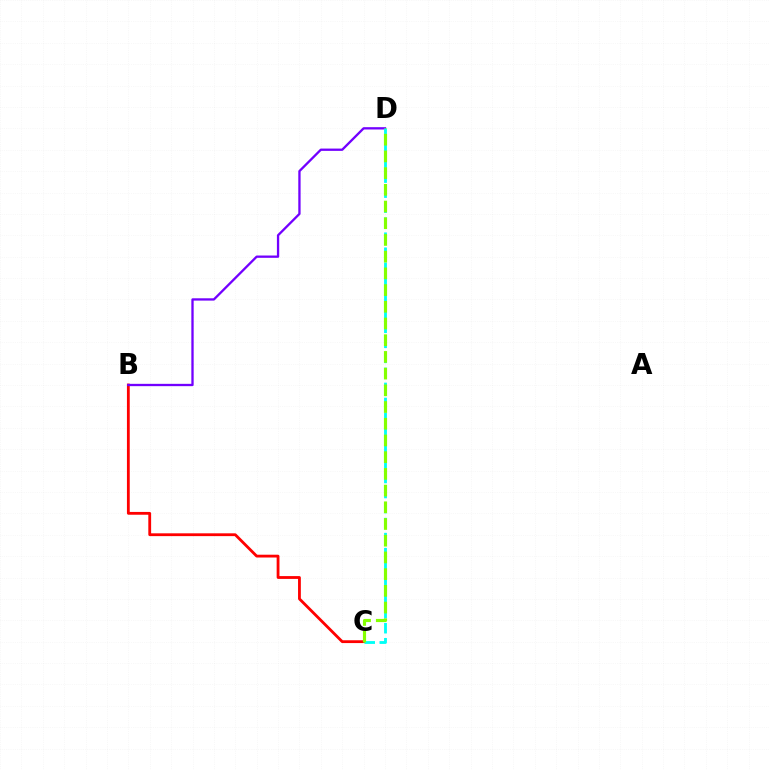{('B', 'C'): [{'color': '#ff0000', 'line_style': 'solid', 'thickness': 2.02}], ('B', 'D'): [{'color': '#7200ff', 'line_style': 'solid', 'thickness': 1.66}], ('C', 'D'): [{'color': '#00fff6', 'line_style': 'dashed', 'thickness': 2.04}, {'color': '#84ff00', 'line_style': 'dashed', 'thickness': 2.27}]}